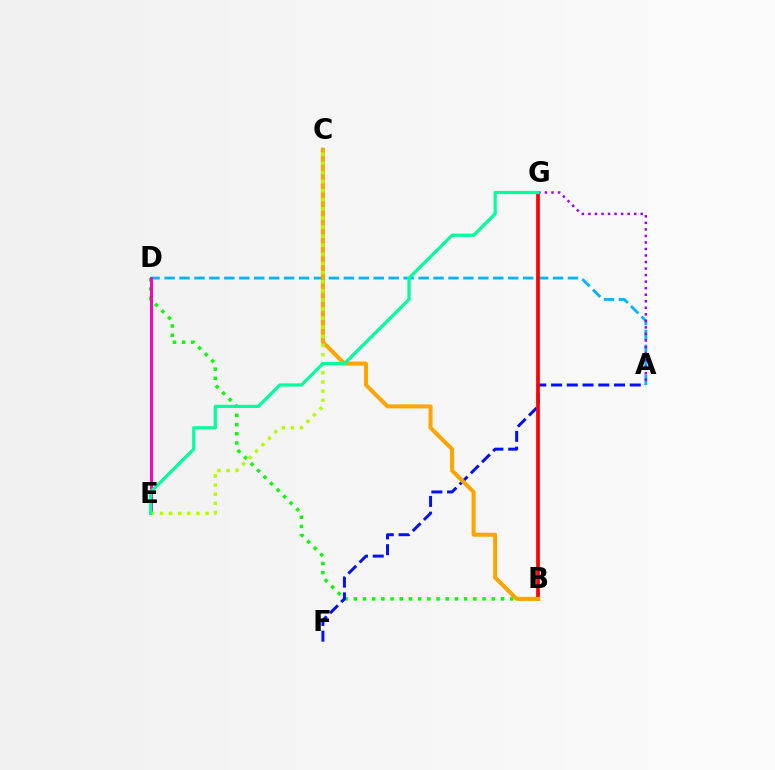{('B', 'D'): [{'color': '#08ff00', 'line_style': 'dotted', 'thickness': 2.5}], ('A', 'F'): [{'color': '#0010ff', 'line_style': 'dashed', 'thickness': 2.14}], ('A', 'D'): [{'color': '#00b5ff', 'line_style': 'dashed', 'thickness': 2.03}], ('A', 'G'): [{'color': '#9b00ff', 'line_style': 'dotted', 'thickness': 1.78}], ('D', 'E'): [{'color': '#ff00bd', 'line_style': 'solid', 'thickness': 2.17}], ('B', 'G'): [{'color': '#ff0000', 'line_style': 'solid', 'thickness': 2.68}], ('B', 'C'): [{'color': '#ffa500', 'line_style': 'solid', 'thickness': 2.91}], ('C', 'E'): [{'color': '#b3ff00', 'line_style': 'dotted', 'thickness': 2.48}], ('E', 'G'): [{'color': '#00ff9d', 'line_style': 'solid', 'thickness': 2.32}]}